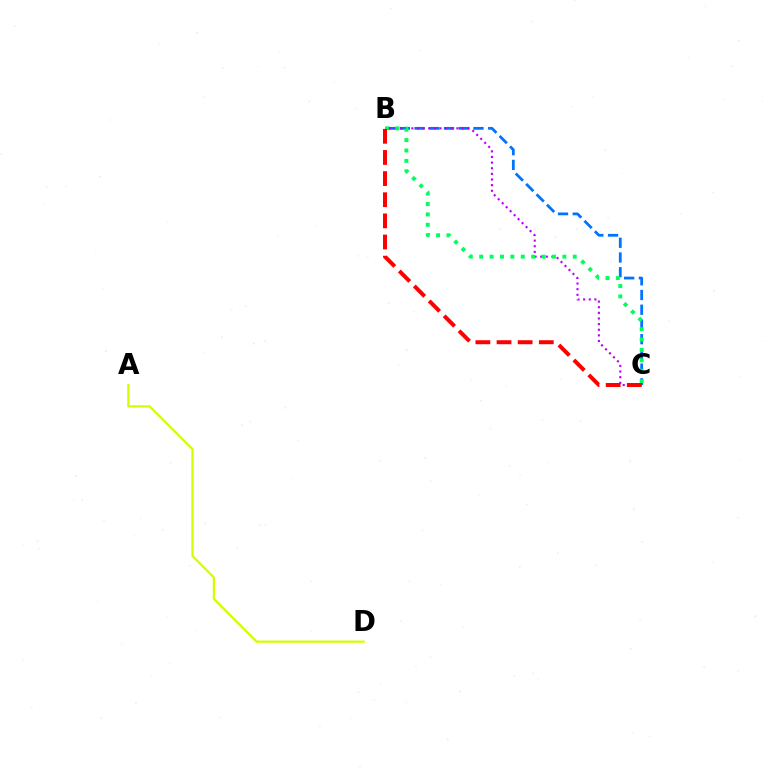{('B', 'C'): [{'color': '#0074ff', 'line_style': 'dashed', 'thickness': 2.0}, {'color': '#b900ff', 'line_style': 'dotted', 'thickness': 1.53}, {'color': '#00ff5c', 'line_style': 'dotted', 'thickness': 2.82}, {'color': '#ff0000', 'line_style': 'dashed', 'thickness': 2.87}], ('A', 'D'): [{'color': '#d1ff00', 'line_style': 'solid', 'thickness': 1.62}]}